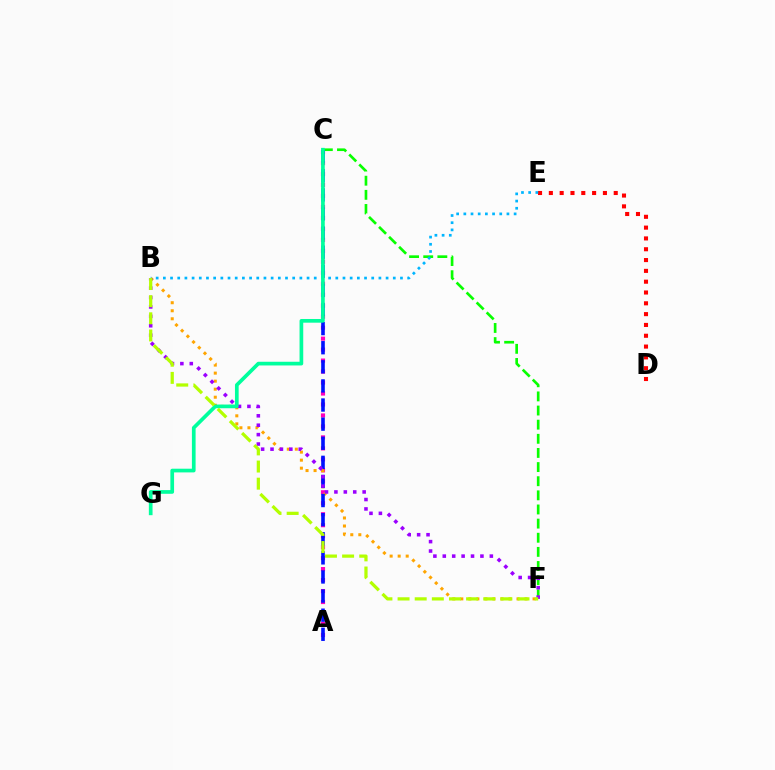{('A', 'C'): [{'color': '#ff00bd', 'line_style': 'dotted', 'thickness': 2.98}, {'color': '#0010ff', 'line_style': 'dashed', 'thickness': 2.6}], ('B', 'F'): [{'color': '#ffa500', 'line_style': 'dotted', 'thickness': 2.18}, {'color': '#9b00ff', 'line_style': 'dotted', 'thickness': 2.56}, {'color': '#b3ff00', 'line_style': 'dashed', 'thickness': 2.33}], ('C', 'F'): [{'color': '#08ff00', 'line_style': 'dashed', 'thickness': 1.92}], ('D', 'E'): [{'color': '#ff0000', 'line_style': 'dotted', 'thickness': 2.94}], ('B', 'E'): [{'color': '#00b5ff', 'line_style': 'dotted', 'thickness': 1.95}], ('C', 'G'): [{'color': '#00ff9d', 'line_style': 'solid', 'thickness': 2.66}]}